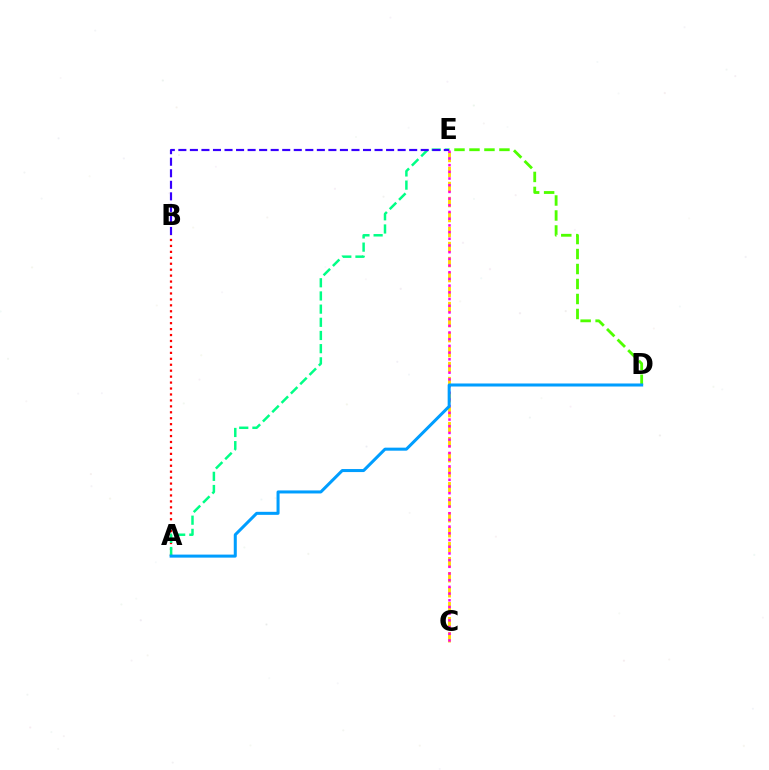{('A', 'B'): [{'color': '#ff0000', 'line_style': 'dotted', 'thickness': 1.61}], ('C', 'E'): [{'color': '#ffd500', 'line_style': 'dashed', 'thickness': 2.04}, {'color': '#ff00ed', 'line_style': 'dotted', 'thickness': 1.82}], ('D', 'E'): [{'color': '#4fff00', 'line_style': 'dashed', 'thickness': 2.04}], ('A', 'E'): [{'color': '#00ff86', 'line_style': 'dashed', 'thickness': 1.79}], ('A', 'D'): [{'color': '#009eff', 'line_style': 'solid', 'thickness': 2.18}], ('B', 'E'): [{'color': '#3700ff', 'line_style': 'dashed', 'thickness': 1.57}]}